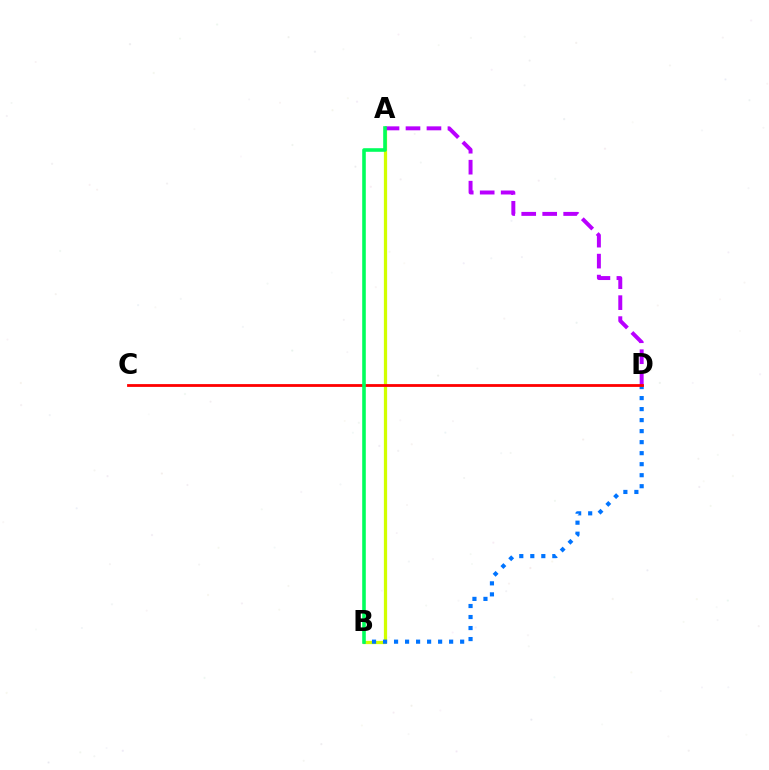{('A', 'B'): [{'color': '#d1ff00', 'line_style': 'solid', 'thickness': 2.33}, {'color': '#00ff5c', 'line_style': 'solid', 'thickness': 2.58}], ('B', 'D'): [{'color': '#0074ff', 'line_style': 'dotted', 'thickness': 2.99}], ('A', 'D'): [{'color': '#b900ff', 'line_style': 'dashed', 'thickness': 2.85}], ('C', 'D'): [{'color': '#ff0000', 'line_style': 'solid', 'thickness': 2.02}]}